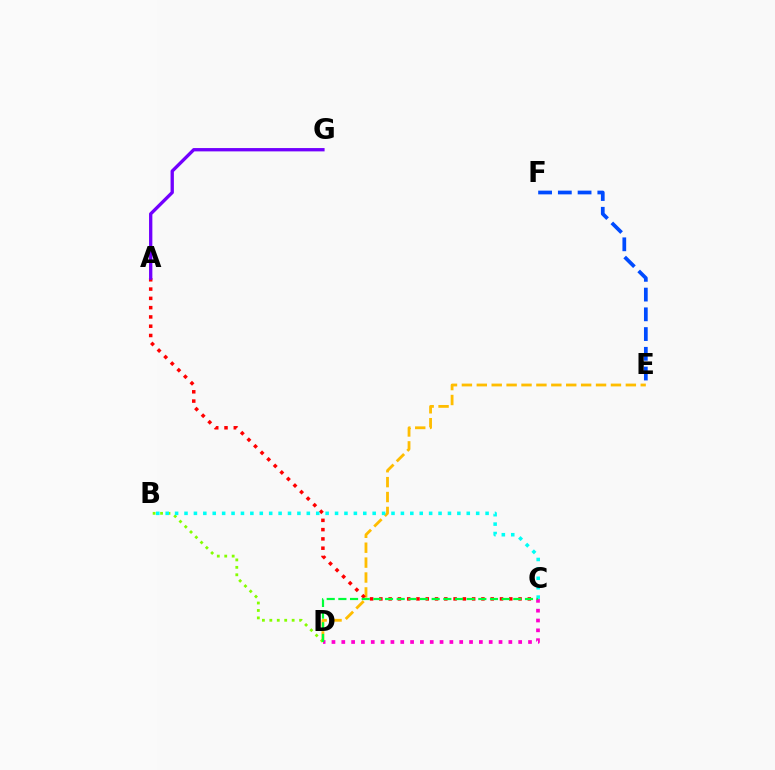{('D', 'E'): [{'color': '#ffbd00', 'line_style': 'dashed', 'thickness': 2.02}], ('B', 'D'): [{'color': '#84ff00', 'line_style': 'dotted', 'thickness': 2.02}], ('A', 'C'): [{'color': '#ff0000', 'line_style': 'dotted', 'thickness': 2.52}], ('A', 'G'): [{'color': '#7200ff', 'line_style': 'solid', 'thickness': 2.39}], ('E', 'F'): [{'color': '#004bff', 'line_style': 'dashed', 'thickness': 2.68}], ('C', 'D'): [{'color': '#ff00cf', 'line_style': 'dotted', 'thickness': 2.67}, {'color': '#00ff39', 'line_style': 'dashed', 'thickness': 1.58}], ('B', 'C'): [{'color': '#00fff6', 'line_style': 'dotted', 'thickness': 2.56}]}